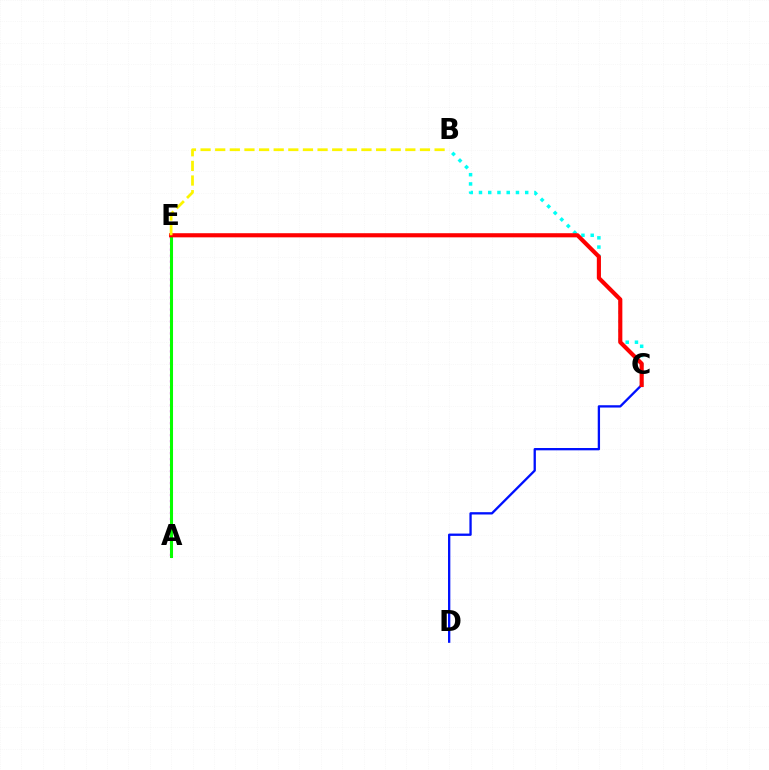{('B', 'C'): [{'color': '#00fff6', 'line_style': 'dotted', 'thickness': 2.51}], ('A', 'E'): [{'color': '#ee00ff', 'line_style': 'dotted', 'thickness': 1.63}, {'color': '#08ff00', 'line_style': 'solid', 'thickness': 2.2}], ('C', 'D'): [{'color': '#0010ff', 'line_style': 'solid', 'thickness': 1.67}], ('C', 'E'): [{'color': '#ff0000', 'line_style': 'solid', 'thickness': 2.97}], ('B', 'E'): [{'color': '#fcf500', 'line_style': 'dashed', 'thickness': 1.99}]}